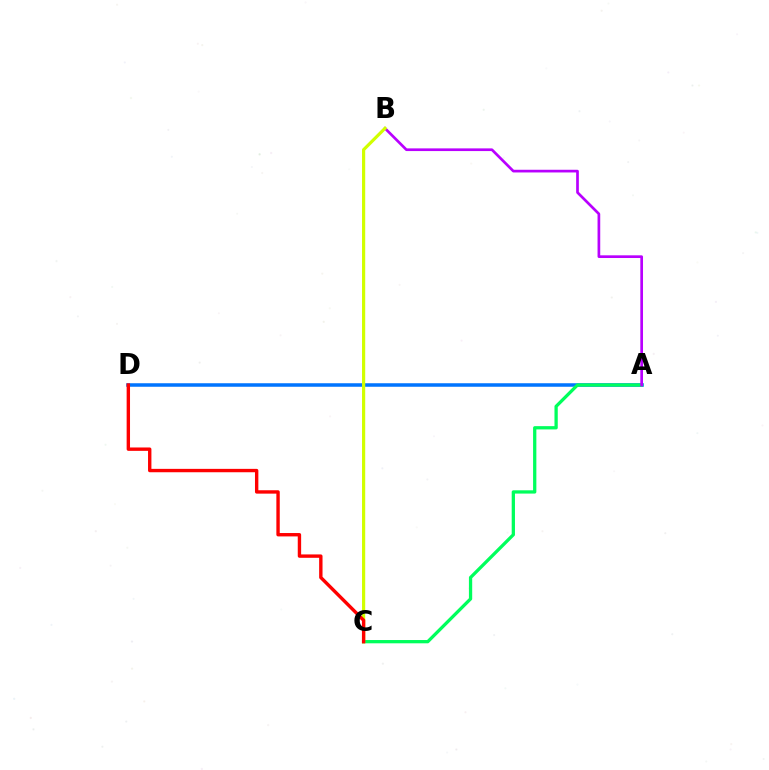{('A', 'D'): [{'color': '#0074ff', 'line_style': 'solid', 'thickness': 2.53}], ('A', 'C'): [{'color': '#00ff5c', 'line_style': 'solid', 'thickness': 2.36}], ('A', 'B'): [{'color': '#b900ff', 'line_style': 'solid', 'thickness': 1.94}], ('B', 'C'): [{'color': '#d1ff00', 'line_style': 'solid', 'thickness': 2.29}], ('C', 'D'): [{'color': '#ff0000', 'line_style': 'solid', 'thickness': 2.44}]}